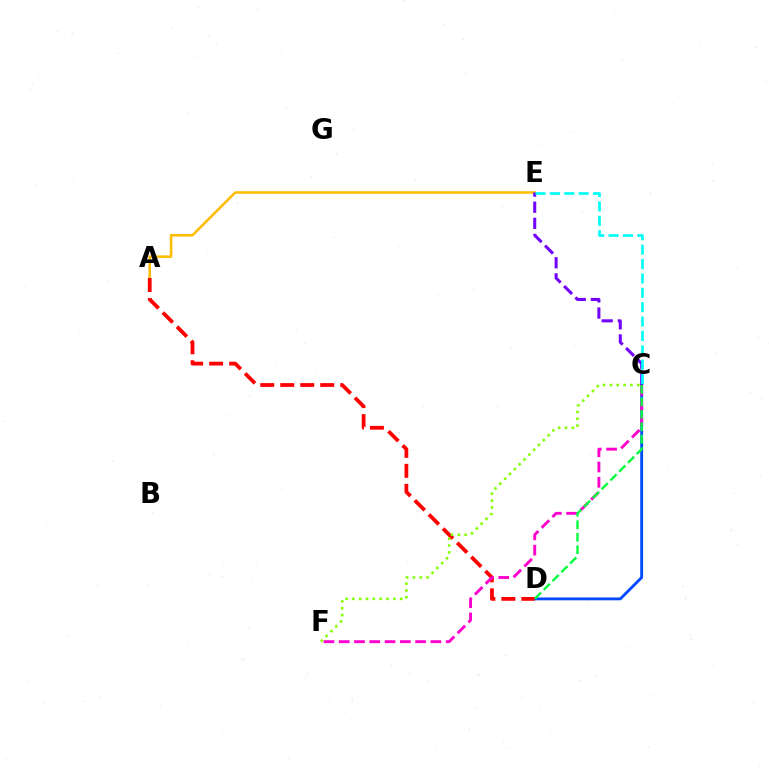{('A', 'E'): [{'color': '#ffbd00', 'line_style': 'solid', 'thickness': 1.83}], ('C', 'D'): [{'color': '#004bff', 'line_style': 'solid', 'thickness': 2.06}, {'color': '#00ff39', 'line_style': 'dashed', 'thickness': 1.69}], ('C', 'E'): [{'color': '#7200ff', 'line_style': 'dashed', 'thickness': 2.19}, {'color': '#00fff6', 'line_style': 'dashed', 'thickness': 1.95}], ('A', 'D'): [{'color': '#ff0000', 'line_style': 'dashed', 'thickness': 2.72}], ('C', 'F'): [{'color': '#ff00cf', 'line_style': 'dashed', 'thickness': 2.08}, {'color': '#84ff00', 'line_style': 'dotted', 'thickness': 1.86}]}